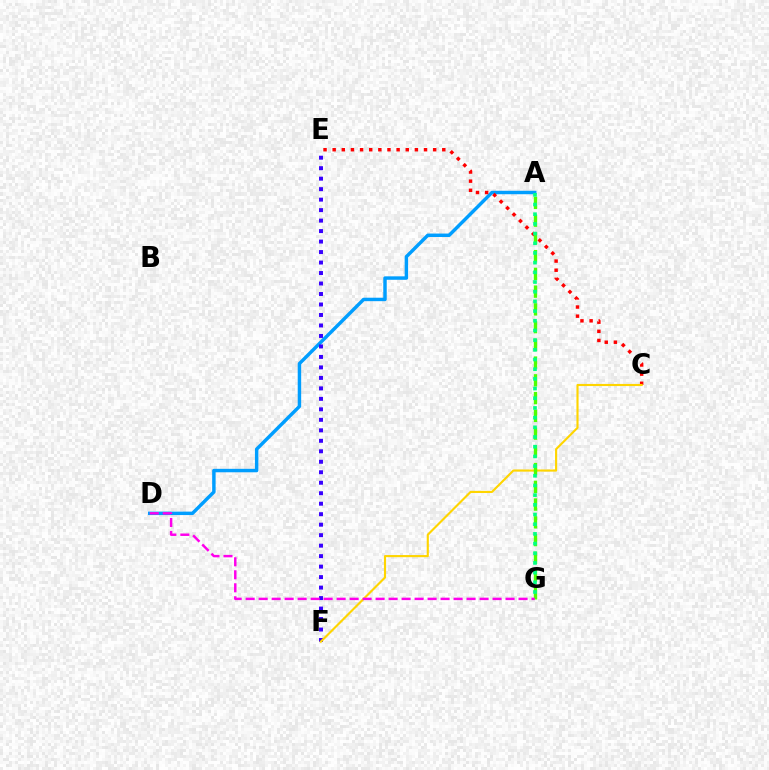{('A', 'D'): [{'color': '#009eff', 'line_style': 'solid', 'thickness': 2.48}], ('E', 'F'): [{'color': '#3700ff', 'line_style': 'dotted', 'thickness': 2.85}], ('C', 'E'): [{'color': '#ff0000', 'line_style': 'dotted', 'thickness': 2.48}], ('C', 'F'): [{'color': '#ffd500', 'line_style': 'solid', 'thickness': 1.54}], ('A', 'G'): [{'color': '#4fff00', 'line_style': 'dashed', 'thickness': 2.41}, {'color': '#00ff86', 'line_style': 'dotted', 'thickness': 2.63}], ('D', 'G'): [{'color': '#ff00ed', 'line_style': 'dashed', 'thickness': 1.77}]}